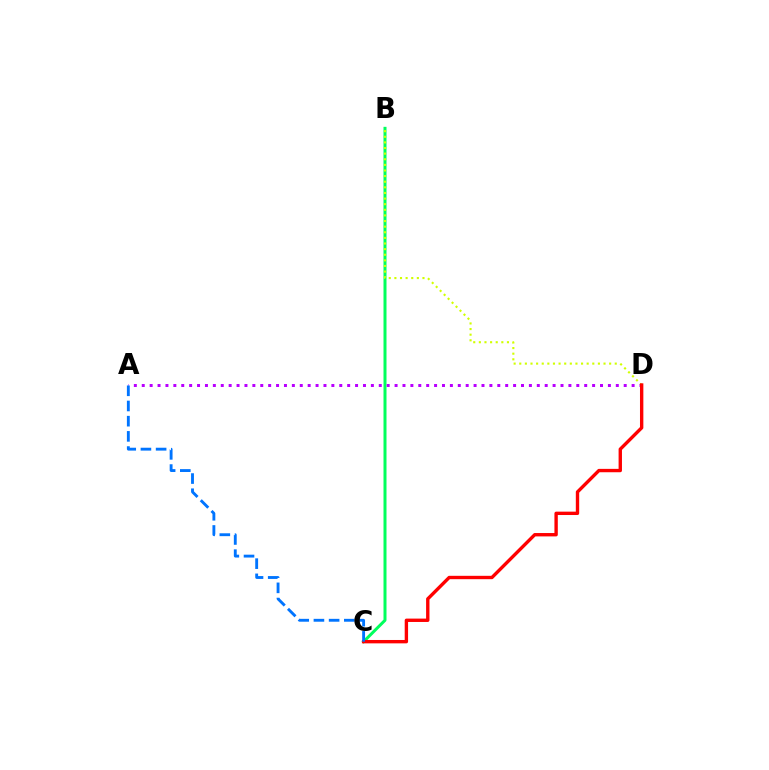{('B', 'C'): [{'color': '#00ff5c', 'line_style': 'solid', 'thickness': 2.16}], ('B', 'D'): [{'color': '#d1ff00', 'line_style': 'dotted', 'thickness': 1.53}], ('A', 'D'): [{'color': '#b900ff', 'line_style': 'dotted', 'thickness': 2.15}], ('C', 'D'): [{'color': '#ff0000', 'line_style': 'solid', 'thickness': 2.43}], ('A', 'C'): [{'color': '#0074ff', 'line_style': 'dashed', 'thickness': 2.06}]}